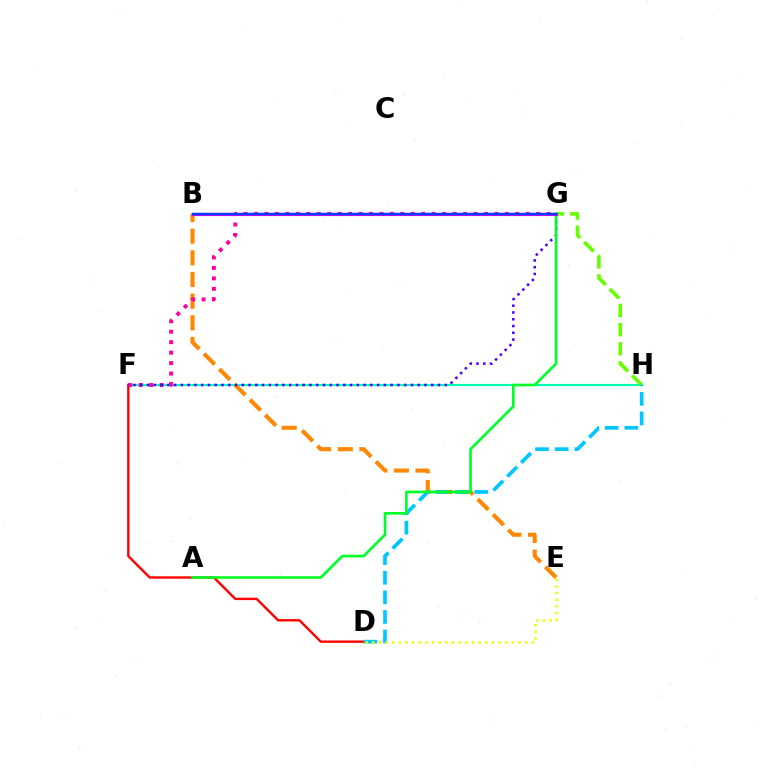{('F', 'H'): [{'color': '#00ffaf', 'line_style': 'solid', 'thickness': 1.54}], ('B', 'E'): [{'color': '#ff8800', 'line_style': 'dashed', 'thickness': 2.94}], ('G', 'H'): [{'color': '#66ff00', 'line_style': 'dashed', 'thickness': 2.61}], ('D', 'F'): [{'color': '#ff0000', 'line_style': 'solid', 'thickness': 1.72}], ('F', 'G'): [{'color': '#ff00a0', 'line_style': 'dotted', 'thickness': 2.84}, {'color': '#4f00ff', 'line_style': 'dotted', 'thickness': 1.84}], ('D', 'H'): [{'color': '#00c7ff', 'line_style': 'dashed', 'thickness': 2.67}], ('A', 'G'): [{'color': '#00ff27', 'line_style': 'solid', 'thickness': 1.91}], ('D', 'E'): [{'color': '#eeff00', 'line_style': 'dotted', 'thickness': 1.81}], ('B', 'G'): [{'color': '#d600ff', 'line_style': 'solid', 'thickness': 2.25}, {'color': '#003fff', 'line_style': 'solid', 'thickness': 1.72}]}